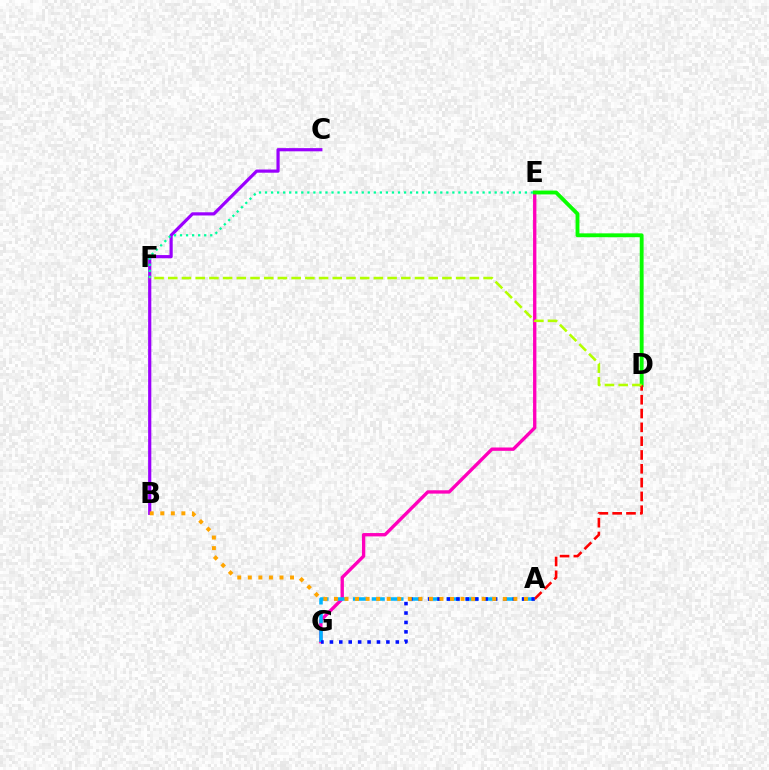{('B', 'C'): [{'color': '#9b00ff', 'line_style': 'solid', 'thickness': 2.3}], ('E', 'G'): [{'color': '#ff00bd', 'line_style': 'solid', 'thickness': 2.41}], ('A', 'G'): [{'color': '#00b5ff', 'line_style': 'dashed', 'thickness': 2.55}, {'color': '#0010ff', 'line_style': 'dotted', 'thickness': 2.56}], ('D', 'E'): [{'color': '#08ff00', 'line_style': 'solid', 'thickness': 2.77}], ('A', 'D'): [{'color': '#ff0000', 'line_style': 'dashed', 'thickness': 1.88}], ('E', 'F'): [{'color': '#00ff9d', 'line_style': 'dotted', 'thickness': 1.64}], ('D', 'F'): [{'color': '#b3ff00', 'line_style': 'dashed', 'thickness': 1.86}], ('A', 'B'): [{'color': '#ffa500', 'line_style': 'dotted', 'thickness': 2.87}]}